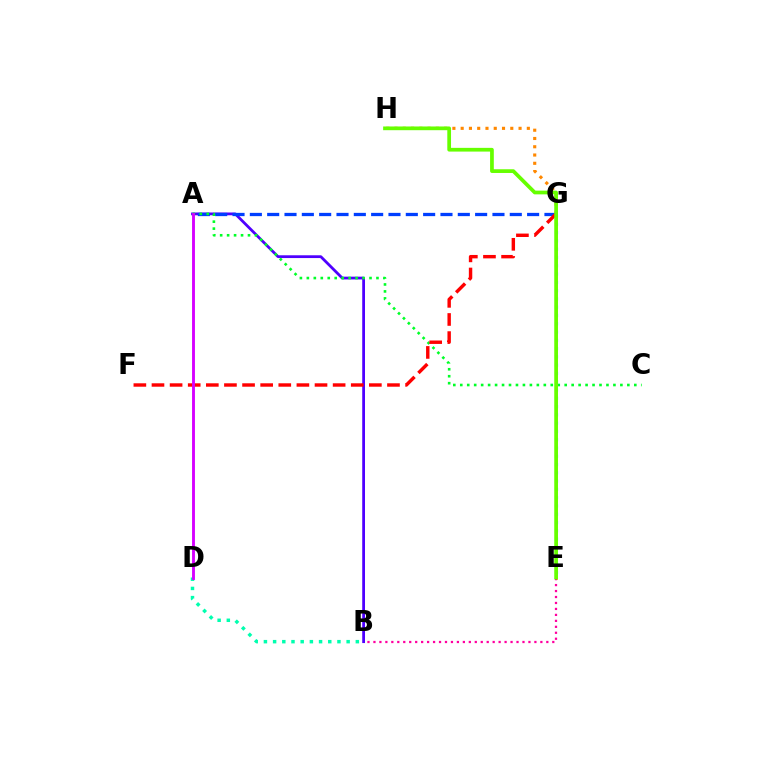{('E', 'G'): [{'color': '#eeff00', 'line_style': 'solid', 'thickness': 2.1}, {'color': '#00c7ff', 'line_style': 'dotted', 'thickness': 2.25}], ('G', 'H'): [{'color': '#ff8800', 'line_style': 'dotted', 'thickness': 2.25}], ('A', 'B'): [{'color': '#4f00ff', 'line_style': 'solid', 'thickness': 2.0}], ('A', 'G'): [{'color': '#003fff', 'line_style': 'dashed', 'thickness': 2.35}], ('A', 'C'): [{'color': '#00ff27', 'line_style': 'dotted', 'thickness': 1.89}], ('B', 'E'): [{'color': '#ff00a0', 'line_style': 'dotted', 'thickness': 1.62}], ('F', 'G'): [{'color': '#ff0000', 'line_style': 'dashed', 'thickness': 2.46}], ('B', 'D'): [{'color': '#00ffaf', 'line_style': 'dotted', 'thickness': 2.5}], ('E', 'H'): [{'color': '#66ff00', 'line_style': 'solid', 'thickness': 2.68}], ('A', 'D'): [{'color': '#d600ff', 'line_style': 'solid', 'thickness': 2.07}]}